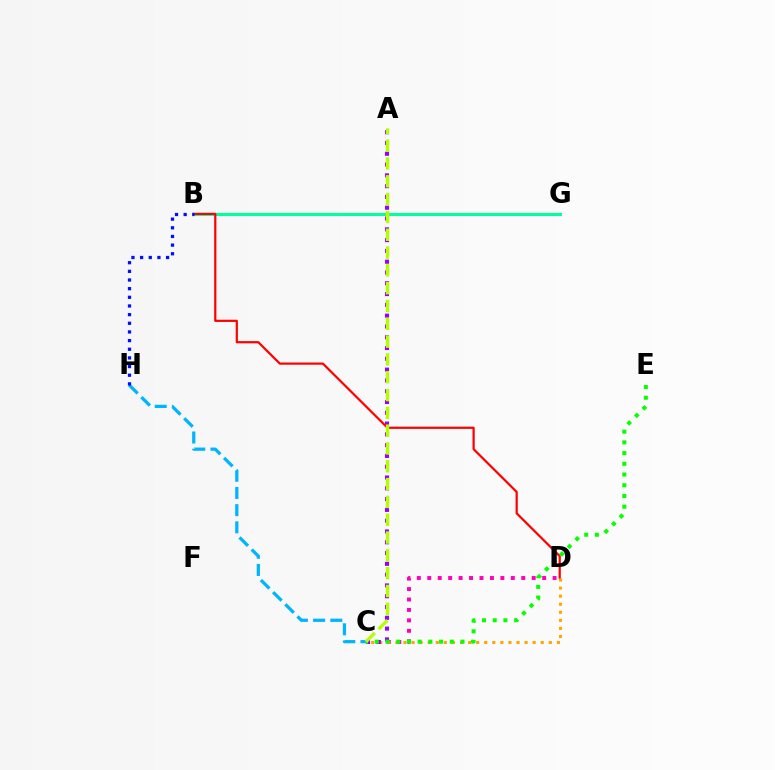{('C', 'D'): [{'color': '#ff00bd', 'line_style': 'dotted', 'thickness': 2.84}, {'color': '#ffa500', 'line_style': 'dotted', 'thickness': 2.19}], ('B', 'G'): [{'color': '#00ff9d', 'line_style': 'solid', 'thickness': 2.2}], ('A', 'C'): [{'color': '#9b00ff', 'line_style': 'dotted', 'thickness': 2.93}, {'color': '#b3ff00', 'line_style': 'dashed', 'thickness': 2.42}], ('B', 'D'): [{'color': '#ff0000', 'line_style': 'solid', 'thickness': 1.59}], ('C', 'E'): [{'color': '#08ff00', 'line_style': 'dotted', 'thickness': 2.91}], ('C', 'H'): [{'color': '#00b5ff', 'line_style': 'dashed', 'thickness': 2.34}], ('B', 'H'): [{'color': '#0010ff', 'line_style': 'dotted', 'thickness': 2.35}]}